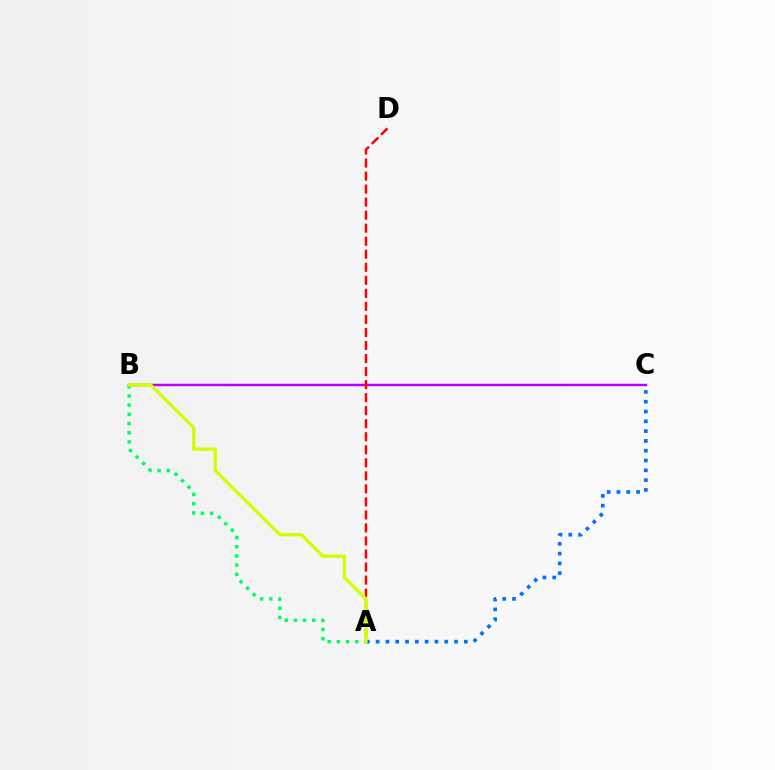{('A', 'C'): [{'color': '#0074ff', 'line_style': 'dotted', 'thickness': 2.66}], ('A', 'B'): [{'color': '#00ff5c', 'line_style': 'dotted', 'thickness': 2.5}, {'color': '#d1ff00', 'line_style': 'solid', 'thickness': 2.38}], ('B', 'C'): [{'color': '#b900ff', 'line_style': 'solid', 'thickness': 1.75}], ('A', 'D'): [{'color': '#ff0000', 'line_style': 'dashed', 'thickness': 1.77}]}